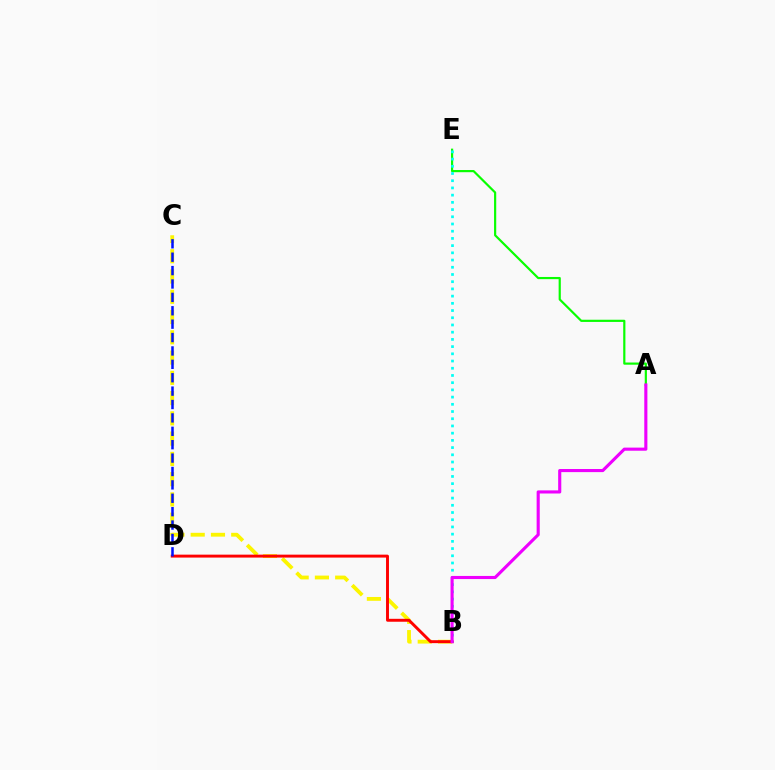{('B', 'C'): [{'color': '#fcf500', 'line_style': 'dashed', 'thickness': 2.75}], ('A', 'E'): [{'color': '#08ff00', 'line_style': 'solid', 'thickness': 1.57}], ('B', 'E'): [{'color': '#00fff6', 'line_style': 'dotted', 'thickness': 1.96}], ('B', 'D'): [{'color': '#ff0000', 'line_style': 'solid', 'thickness': 2.11}], ('C', 'D'): [{'color': '#0010ff', 'line_style': 'dashed', 'thickness': 1.82}], ('A', 'B'): [{'color': '#ee00ff', 'line_style': 'solid', 'thickness': 2.24}]}